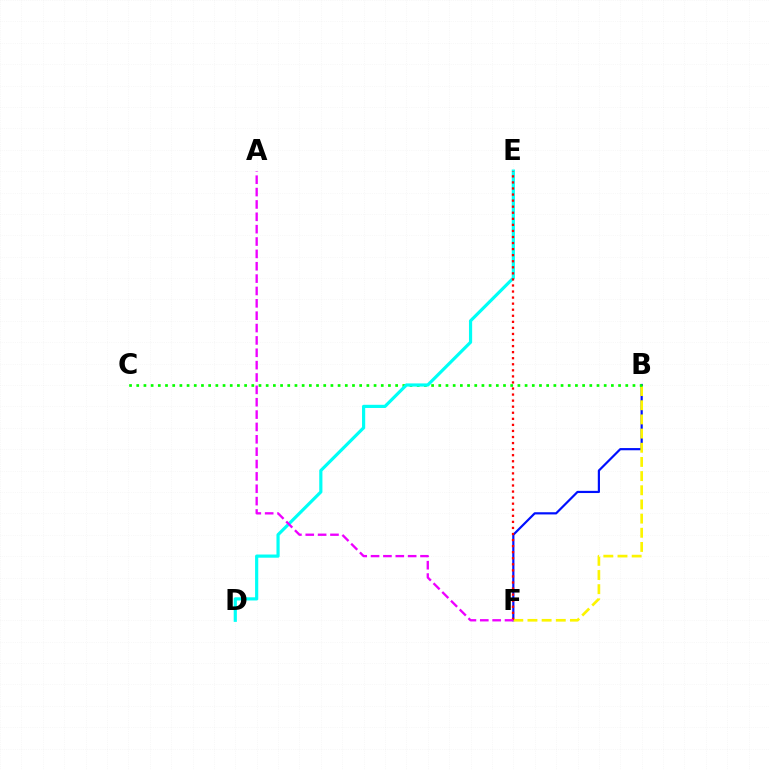{('B', 'F'): [{'color': '#0010ff', 'line_style': 'solid', 'thickness': 1.58}, {'color': '#fcf500', 'line_style': 'dashed', 'thickness': 1.92}], ('B', 'C'): [{'color': '#08ff00', 'line_style': 'dotted', 'thickness': 1.95}], ('D', 'E'): [{'color': '#00fff6', 'line_style': 'solid', 'thickness': 2.29}], ('E', 'F'): [{'color': '#ff0000', 'line_style': 'dotted', 'thickness': 1.65}], ('A', 'F'): [{'color': '#ee00ff', 'line_style': 'dashed', 'thickness': 1.68}]}